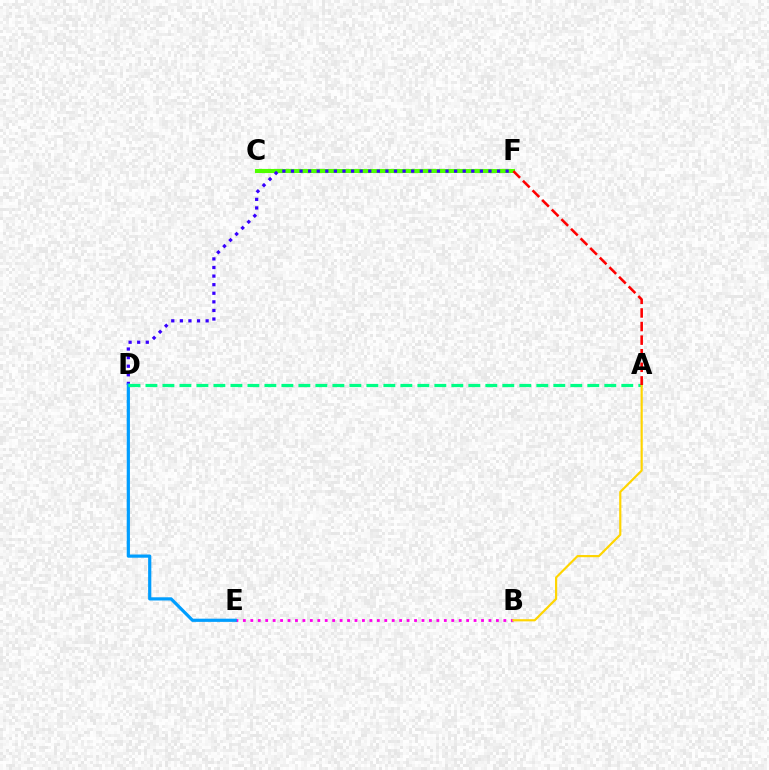{('B', 'E'): [{'color': '#ff00ed', 'line_style': 'dotted', 'thickness': 2.02}], ('C', 'F'): [{'color': '#4fff00', 'line_style': 'solid', 'thickness': 2.94}], ('D', 'F'): [{'color': '#3700ff', 'line_style': 'dotted', 'thickness': 2.33}], ('D', 'E'): [{'color': '#009eff', 'line_style': 'solid', 'thickness': 2.3}], ('A', 'D'): [{'color': '#00ff86', 'line_style': 'dashed', 'thickness': 2.31}], ('A', 'B'): [{'color': '#ffd500', 'line_style': 'solid', 'thickness': 1.56}], ('A', 'F'): [{'color': '#ff0000', 'line_style': 'dashed', 'thickness': 1.85}]}